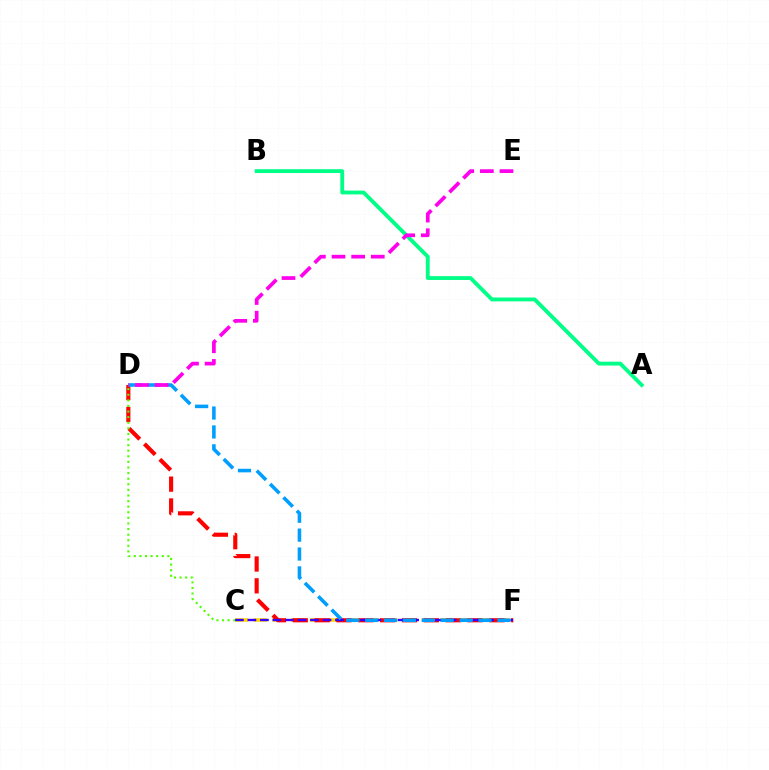{('A', 'B'): [{'color': '#00ff86', 'line_style': 'solid', 'thickness': 2.76}], ('C', 'F'): [{'color': '#ffd500', 'line_style': 'dashed', 'thickness': 2.54}, {'color': '#3700ff', 'line_style': 'dashed', 'thickness': 1.7}], ('D', 'F'): [{'color': '#ff0000', 'line_style': 'dashed', 'thickness': 2.97}, {'color': '#009eff', 'line_style': 'dashed', 'thickness': 2.57}], ('C', 'D'): [{'color': '#4fff00', 'line_style': 'dotted', 'thickness': 1.52}], ('D', 'E'): [{'color': '#ff00ed', 'line_style': 'dashed', 'thickness': 2.67}]}